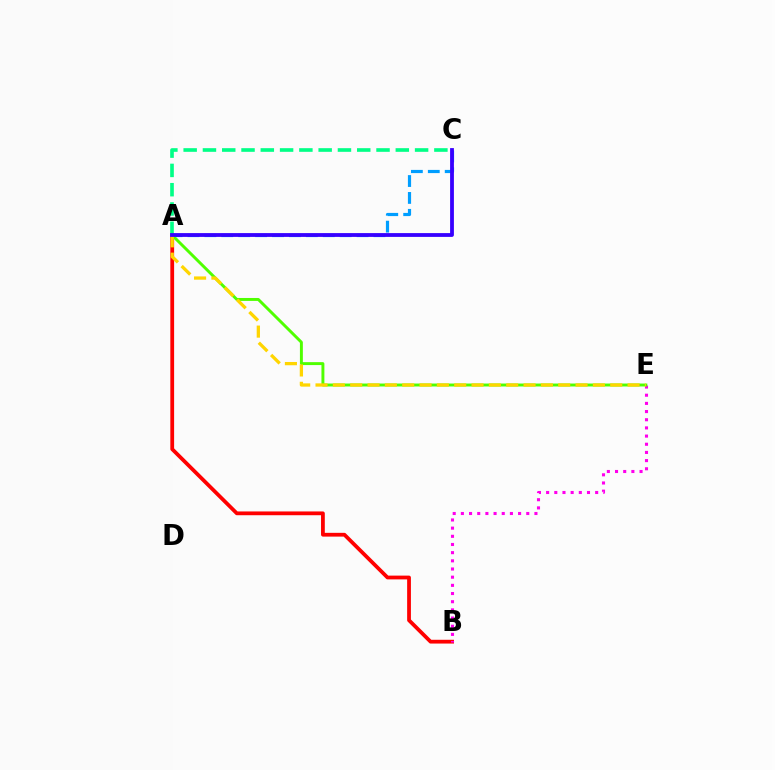{('A', 'B'): [{'color': '#ff0000', 'line_style': 'solid', 'thickness': 2.72}], ('B', 'E'): [{'color': '#ff00ed', 'line_style': 'dotted', 'thickness': 2.22}], ('A', 'C'): [{'color': '#009eff', 'line_style': 'dashed', 'thickness': 2.3}, {'color': '#00ff86', 'line_style': 'dashed', 'thickness': 2.62}, {'color': '#3700ff', 'line_style': 'solid', 'thickness': 2.74}], ('A', 'E'): [{'color': '#4fff00', 'line_style': 'solid', 'thickness': 2.11}, {'color': '#ffd500', 'line_style': 'dashed', 'thickness': 2.35}]}